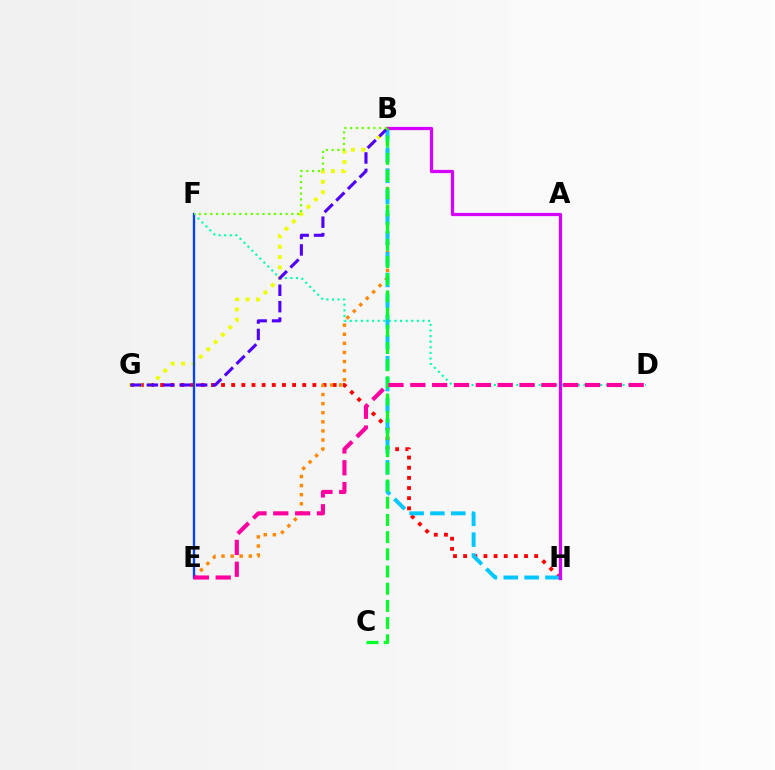{('G', 'H'): [{'color': '#ff0000', 'line_style': 'dotted', 'thickness': 2.76}], ('D', 'F'): [{'color': '#00ffaf', 'line_style': 'dotted', 'thickness': 1.52}], ('B', 'G'): [{'color': '#eeff00', 'line_style': 'dotted', 'thickness': 2.81}, {'color': '#4f00ff', 'line_style': 'dashed', 'thickness': 2.23}], ('B', 'E'): [{'color': '#ff8800', 'line_style': 'dotted', 'thickness': 2.47}], ('B', 'H'): [{'color': '#00c7ff', 'line_style': 'dashed', 'thickness': 2.83}, {'color': '#d600ff', 'line_style': 'solid', 'thickness': 2.33}], ('E', 'F'): [{'color': '#003fff', 'line_style': 'solid', 'thickness': 1.66}], ('B', 'C'): [{'color': '#00ff27', 'line_style': 'dashed', 'thickness': 2.34}], ('B', 'F'): [{'color': '#66ff00', 'line_style': 'dotted', 'thickness': 1.57}], ('D', 'E'): [{'color': '#ff00a0', 'line_style': 'dashed', 'thickness': 2.97}]}